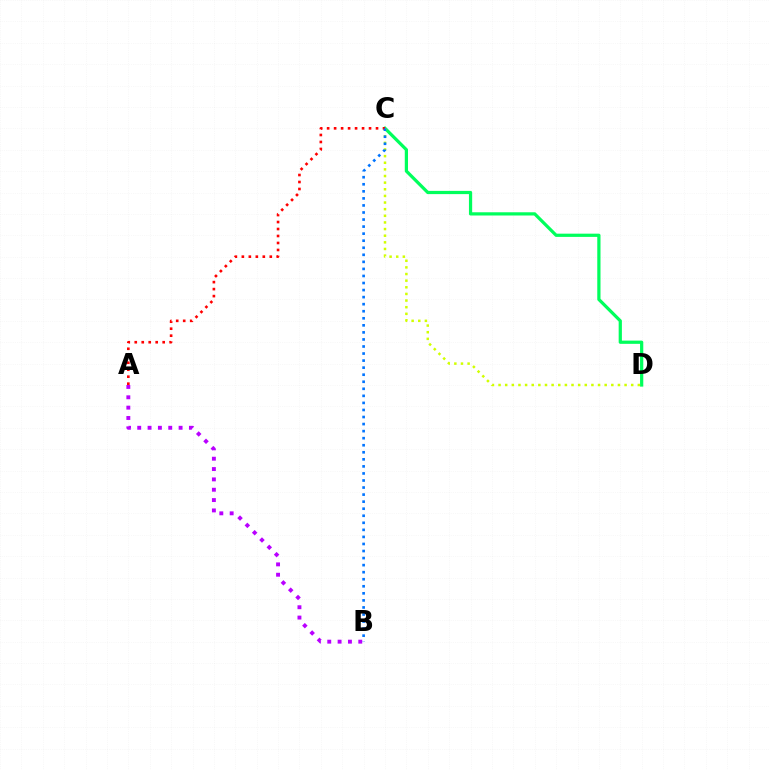{('A', 'B'): [{'color': '#b900ff', 'line_style': 'dotted', 'thickness': 2.81}], ('C', 'D'): [{'color': '#00ff5c', 'line_style': 'solid', 'thickness': 2.32}, {'color': '#d1ff00', 'line_style': 'dotted', 'thickness': 1.8}], ('A', 'C'): [{'color': '#ff0000', 'line_style': 'dotted', 'thickness': 1.9}], ('B', 'C'): [{'color': '#0074ff', 'line_style': 'dotted', 'thickness': 1.92}]}